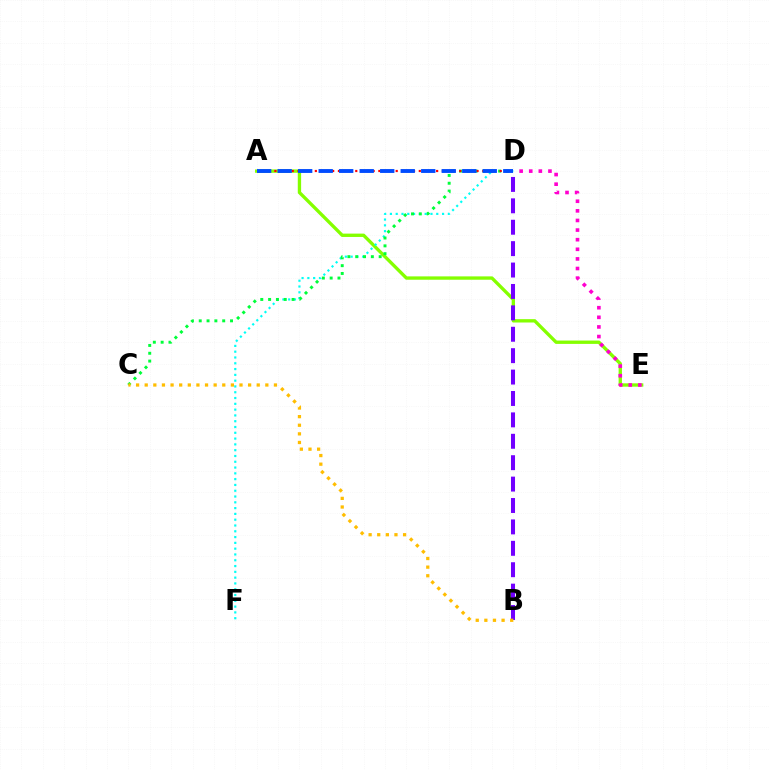{('A', 'E'): [{'color': '#84ff00', 'line_style': 'solid', 'thickness': 2.41}], ('D', 'F'): [{'color': '#00fff6', 'line_style': 'dotted', 'thickness': 1.57}], ('C', 'D'): [{'color': '#00ff39', 'line_style': 'dotted', 'thickness': 2.13}], ('D', 'E'): [{'color': '#ff00cf', 'line_style': 'dotted', 'thickness': 2.61}], ('A', 'D'): [{'color': '#ff0000', 'line_style': 'dotted', 'thickness': 1.57}, {'color': '#004bff', 'line_style': 'dashed', 'thickness': 2.79}], ('B', 'D'): [{'color': '#7200ff', 'line_style': 'dashed', 'thickness': 2.91}], ('B', 'C'): [{'color': '#ffbd00', 'line_style': 'dotted', 'thickness': 2.34}]}